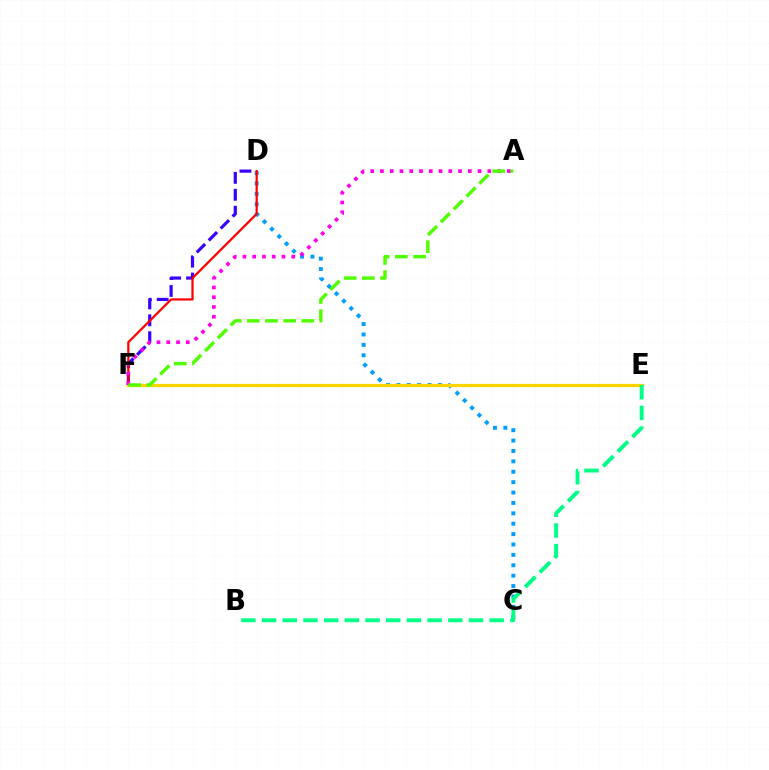{('C', 'D'): [{'color': '#009eff', 'line_style': 'dotted', 'thickness': 2.82}], ('D', 'F'): [{'color': '#3700ff', 'line_style': 'dashed', 'thickness': 2.3}, {'color': '#ff0000', 'line_style': 'solid', 'thickness': 1.61}], ('E', 'F'): [{'color': '#ffd500', 'line_style': 'solid', 'thickness': 2.32}], ('A', 'F'): [{'color': '#ff00ed', 'line_style': 'dotted', 'thickness': 2.65}, {'color': '#4fff00', 'line_style': 'dashed', 'thickness': 2.47}], ('B', 'E'): [{'color': '#00ff86', 'line_style': 'dashed', 'thickness': 2.81}]}